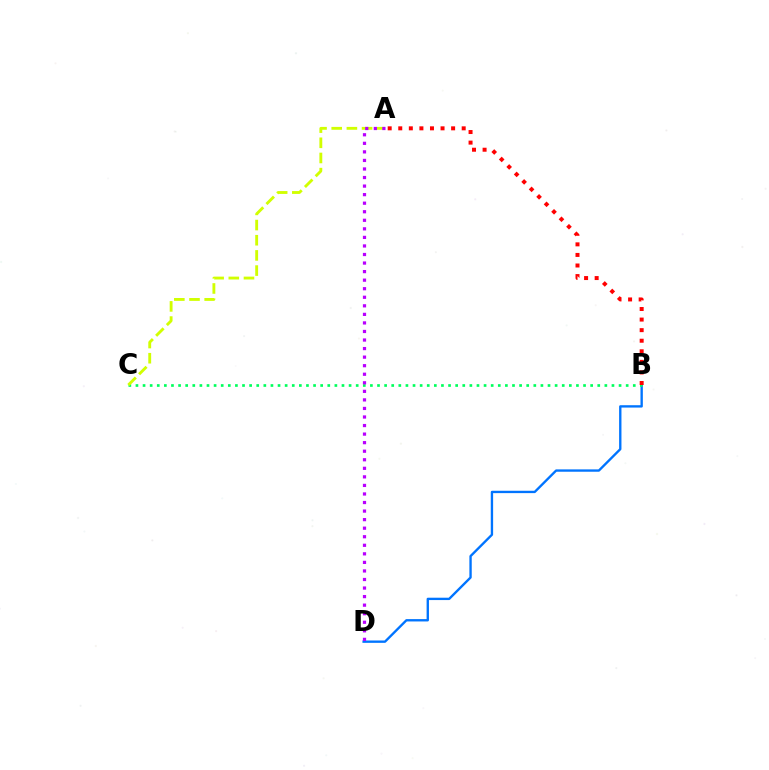{('B', 'D'): [{'color': '#0074ff', 'line_style': 'solid', 'thickness': 1.7}], ('B', 'C'): [{'color': '#00ff5c', 'line_style': 'dotted', 'thickness': 1.93}], ('A', 'B'): [{'color': '#ff0000', 'line_style': 'dotted', 'thickness': 2.87}], ('A', 'C'): [{'color': '#d1ff00', 'line_style': 'dashed', 'thickness': 2.06}], ('A', 'D'): [{'color': '#b900ff', 'line_style': 'dotted', 'thickness': 2.32}]}